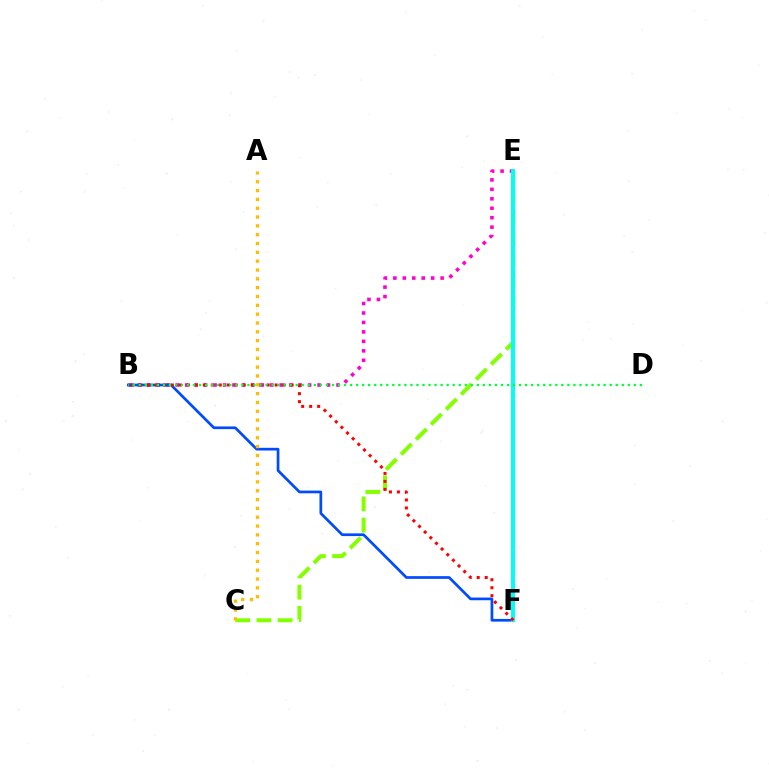{('B', 'E'): [{'color': '#ff00cf', 'line_style': 'dotted', 'thickness': 2.57}], ('E', 'F'): [{'color': '#7200ff', 'line_style': 'solid', 'thickness': 2.79}, {'color': '#00fff6', 'line_style': 'solid', 'thickness': 2.88}], ('C', 'E'): [{'color': '#84ff00', 'line_style': 'dashed', 'thickness': 2.88}], ('B', 'F'): [{'color': '#004bff', 'line_style': 'solid', 'thickness': 1.95}, {'color': '#ff0000', 'line_style': 'dotted', 'thickness': 2.17}], ('B', 'D'): [{'color': '#00ff39', 'line_style': 'dotted', 'thickness': 1.64}], ('A', 'C'): [{'color': '#ffbd00', 'line_style': 'dotted', 'thickness': 2.4}]}